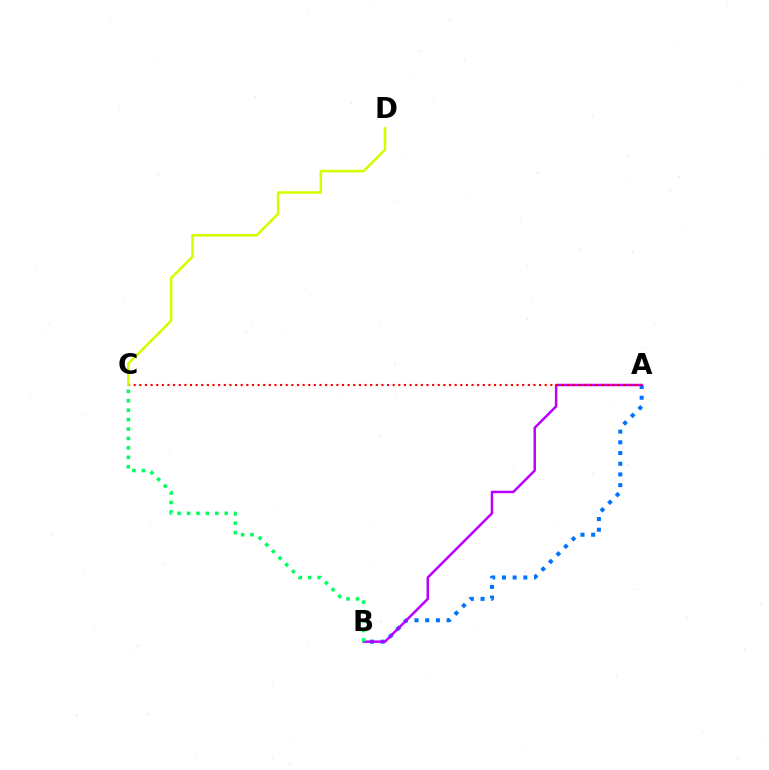{('A', 'B'): [{'color': '#0074ff', 'line_style': 'dotted', 'thickness': 2.91}, {'color': '#b900ff', 'line_style': 'solid', 'thickness': 1.78}], ('A', 'C'): [{'color': '#ff0000', 'line_style': 'dotted', 'thickness': 1.53}], ('B', 'C'): [{'color': '#00ff5c', 'line_style': 'dotted', 'thickness': 2.56}], ('C', 'D'): [{'color': '#d1ff00', 'line_style': 'solid', 'thickness': 1.83}]}